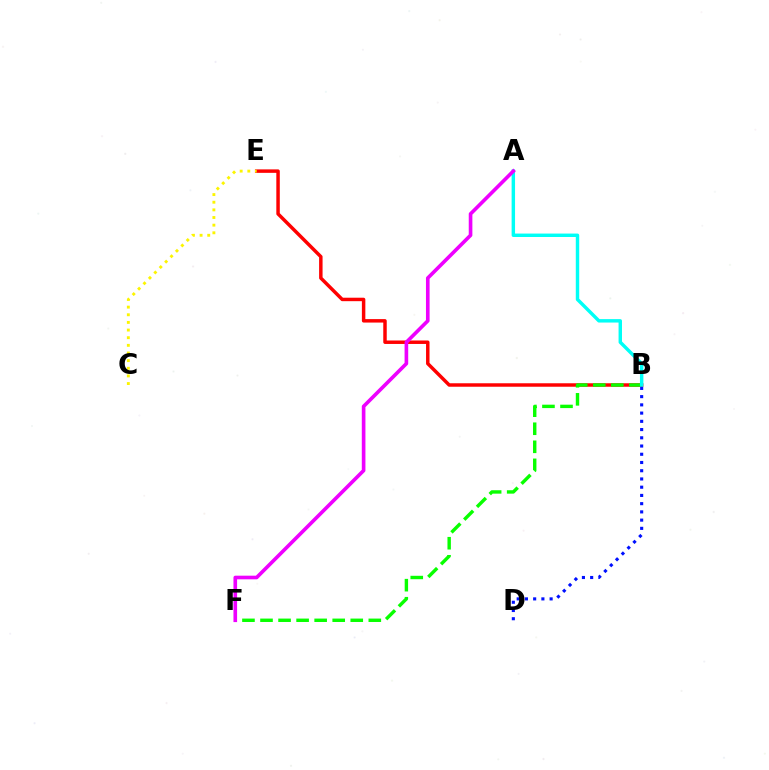{('B', 'E'): [{'color': '#ff0000', 'line_style': 'solid', 'thickness': 2.49}], ('B', 'F'): [{'color': '#08ff00', 'line_style': 'dashed', 'thickness': 2.45}], ('A', 'B'): [{'color': '#00fff6', 'line_style': 'solid', 'thickness': 2.47}], ('B', 'D'): [{'color': '#0010ff', 'line_style': 'dotted', 'thickness': 2.24}], ('C', 'E'): [{'color': '#fcf500', 'line_style': 'dotted', 'thickness': 2.08}], ('A', 'F'): [{'color': '#ee00ff', 'line_style': 'solid', 'thickness': 2.62}]}